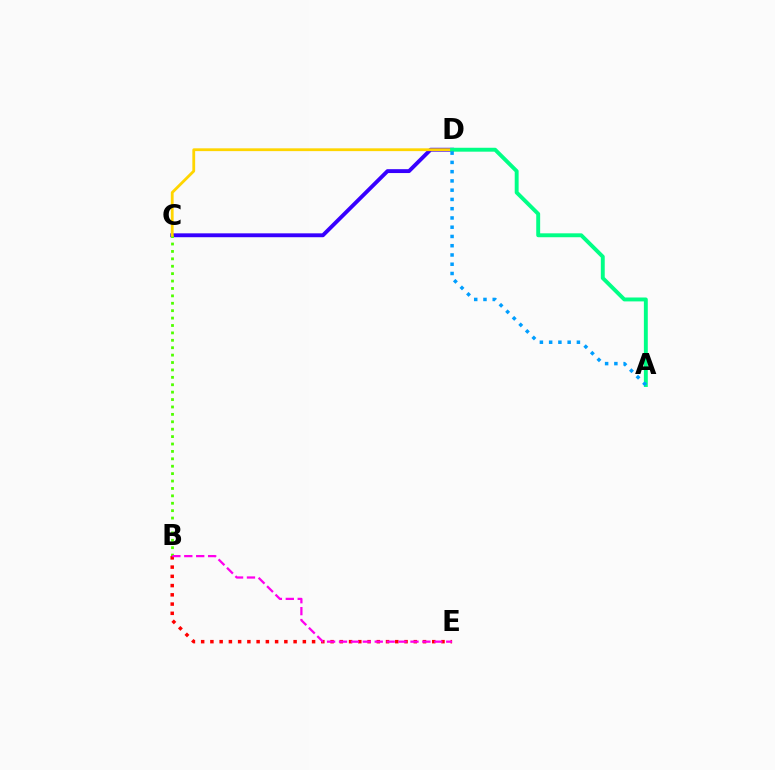{('C', 'D'): [{'color': '#3700ff', 'line_style': 'solid', 'thickness': 2.79}, {'color': '#ffd500', 'line_style': 'solid', 'thickness': 2.01}], ('B', 'C'): [{'color': '#4fff00', 'line_style': 'dotted', 'thickness': 2.01}], ('A', 'D'): [{'color': '#00ff86', 'line_style': 'solid', 'thickness': 2.81}, {'color': '#009eff', 'line_style': 'dotted', 'thickness': 2.51}], ('B', 'E'): [{'color': '#ff0000', 'line_style': 'dotted', 'thickness': 2.51}, {'color': '#ff00ed', 'line_style': 'dashed', 'thickness': 1.62}]}